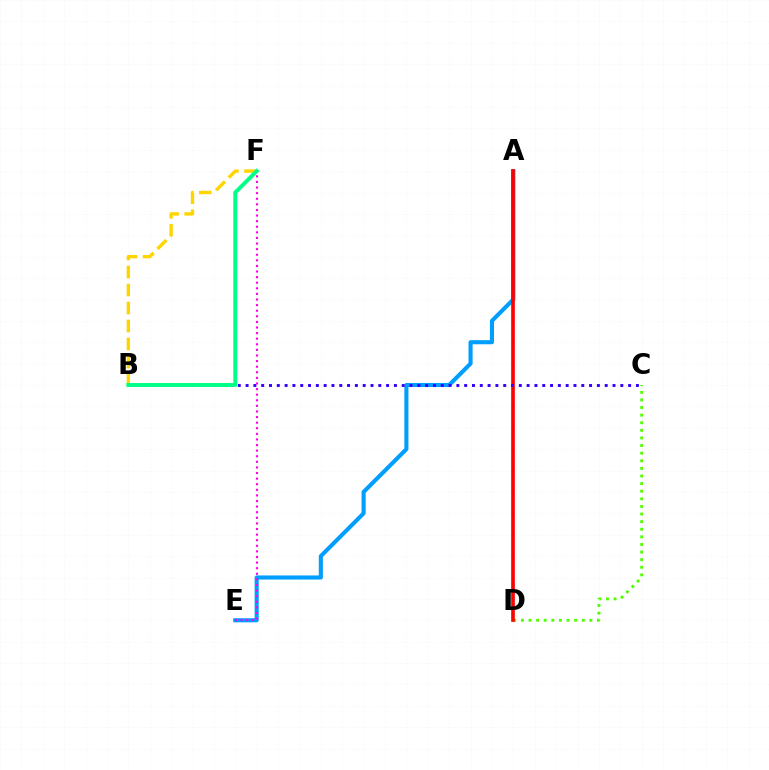{('C', 'D'): [{'color': '#4fff00', 'line_style': 'dotted', 'thickness': 2.07}], ('A', 'E'): [{'color': '#009eff', 'line_style': 'solid', 'thickness': 2.95}], ('A', 'D'): [{'color': '#ff0000', 'line_style': 'solid', 'thickness': 2.64}], ('B', 'C'): [{'color': '#3700ff', 'line_style': 'dotted', 'thickness': 2.12}], ('E', 'F'): [{'color': '#ff00ed', 'line_style': 'dotted', 'thickness': 1.52}], ('B', 'F'): [{'color': '#ffd500', 'line_style': 'dashed', 'thickness': 2.44}, {'color': '#00ff86', 'line_style': 'solid', 'thickness': 2.84}]}